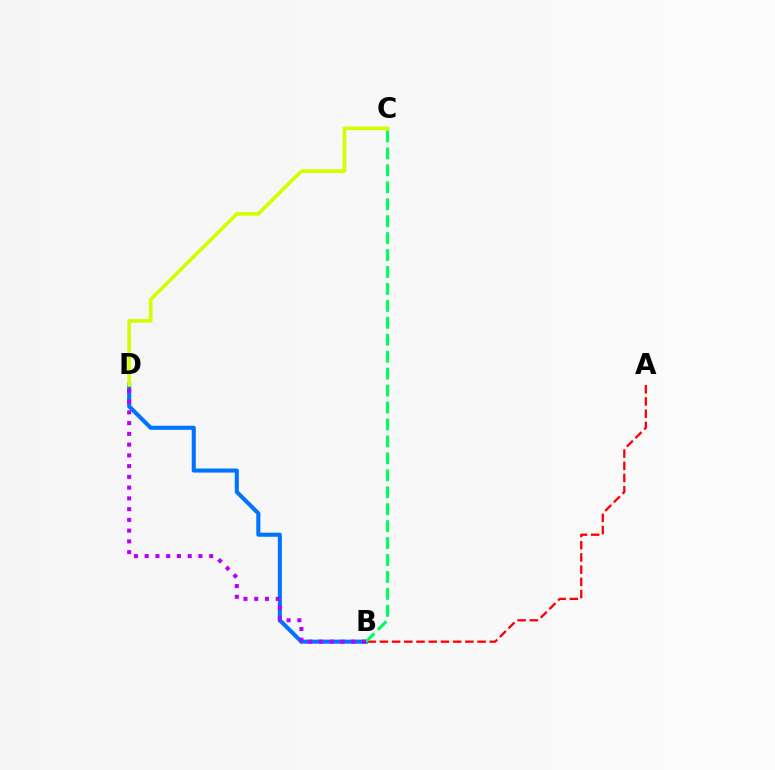{('B', 'D'): [{'color': '#0074ff', 'line_style': 'solid', 'thickness': 2.93}, {'color': '#b900ff', 'line_style': 'dotted', 'thickness': 2.92}], ('A', 'B'): [{'color': '#ff0000', 'line_style': 'dashed', 'thickness': 1.66}], ('B', 'C'): [{'color': '#00ff5c', 'line_style': 'dashed', 'thickness': 2.3}], ('C', 'D'): [{'color': '#d1ff00', 'line_style': 'solid', 'thickness': 2.62}]}